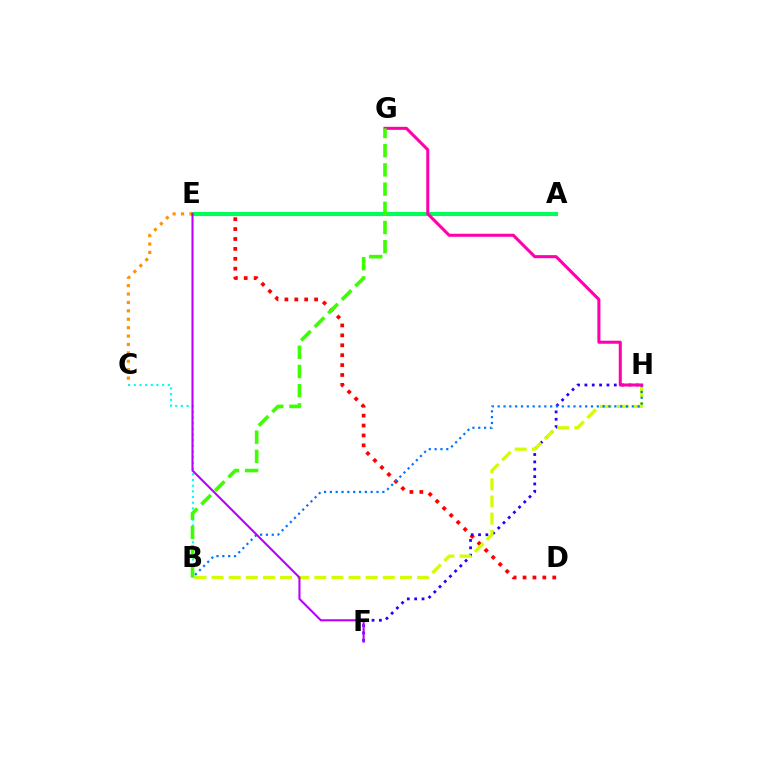{('D', 'E'): [{'color': '#ff0000', 'line_style': 'dotted', 'thickness': 2.69}], ('B', 'C'): [{'color': '#00fff6', 'line_style': 'dotted', 'thickness': 1.54}], ('A', 'E'): [{'color': '#00ff5c', 'line_style': 'solid', 'thickness': 2.96}], ('C', 'E'): [{'color': '#ff9400', 'line_style': 'dotted', 'thickness': 2.28}], ('F', 'H'): [{'color': '#2500ff', 'line_style': 'dotted', 'thickness': 2.0}], ('B', 'H'): [{'color': '#d1ff00', 'line_style': 'dashed', 'thickness': 2.33}, {'color': '#0074ff', 'line_style': 'dotted', 'thickness': 1.58}], ('G', 'H'): [{'color': '#ff00ac', 'line_style': 'solid', 'thickness': 2.2}], ('E', 'F'): [{'color': '#b900ff', 'line_style': 'solid', 'thickness': 1.5}], ('B', 'G'): [{'color': '#3dff00', 'line_style': 'dashed', 'thickness': 2.61}]}